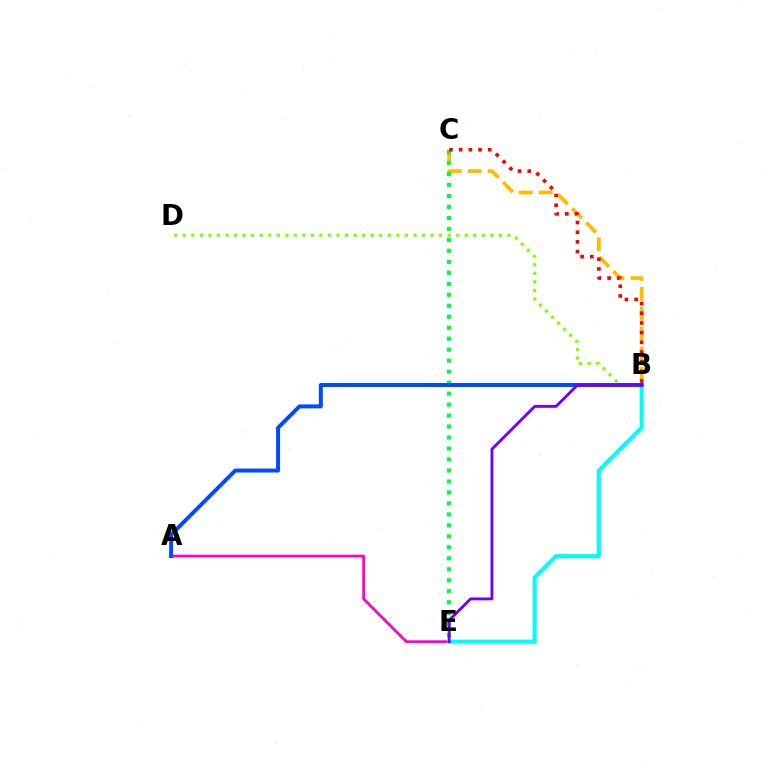{('A', 'E'): [{'color': '#ff00cf', 'line_style': 'solid', 'thickness': 1.98}], ('B', 'C'): [{'color': '#ffbd00', 'line_style': 'dashed', 'thickness': 2.71}, {'color': '#ff0000', 'line_style': 'dotted', 'thickness': 2.63}], ('C', 'E'): [{'color': '#00ff39', 'line_style': 'dotted', 'thickness': 2.98}], ('B', 'D'): [{'color': '#84ff00', 'line_style': 'dotted', 'thickness': 2.32}], ('B', 'E'): [{'color': '#00fff6', 'line_style': 'solid', 'thickness': 2.93}, {'color': '#7200ff', 'line_style': 'solid', 'thickness': 2.06}], ('A', 'B'): [{'color': '#004bff', 'line_style': 'solid', 'thickness': 2.86}]}